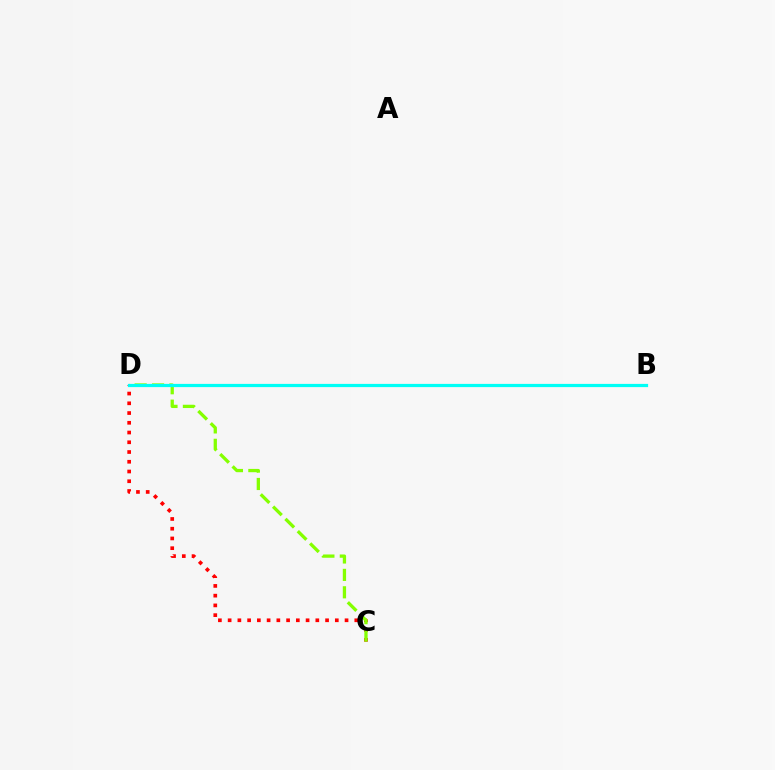{('C', 'D'): [{'color': '#ff0000', 'line_style': 'dotted', 'thickness': 2.65}, {'color': '#84ff00', 'line_style': 'dashed', 'thickness': 2.37}], ('B', 'D'): [{'color': '#7200ff', 'line_style': 'solid', 'thickness': 2.12}, {'color': '#00fff6', 'line_style': 'solid', 'thickness': 2.31}]}